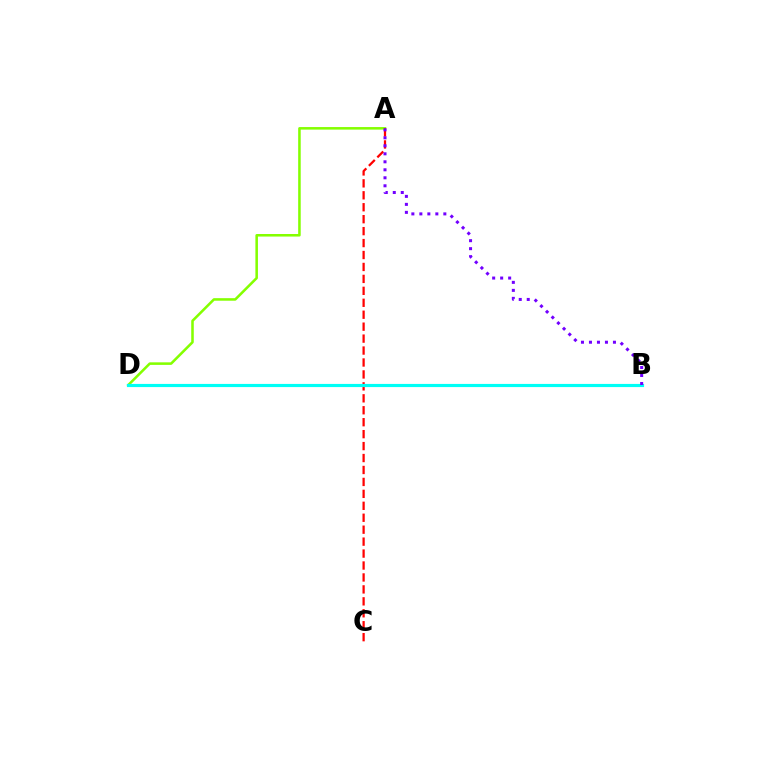{('A', 'D'): [{'color': '#84ff00', 'line_style': 'solid', 'thickness': 1.84}], ('A', 'C'): [{'color': '#ff0000', 'line_style': 'dashed', 'thickness': 1.62}], ('B', 'D'): [{'color': '#00fff6', 'line_style': 'solid', 'thickness': 2.28}], ('A', 'B'): [{'color': '#7200ff', 'line_style': 'dotted', 'thickness': 2.17}]}